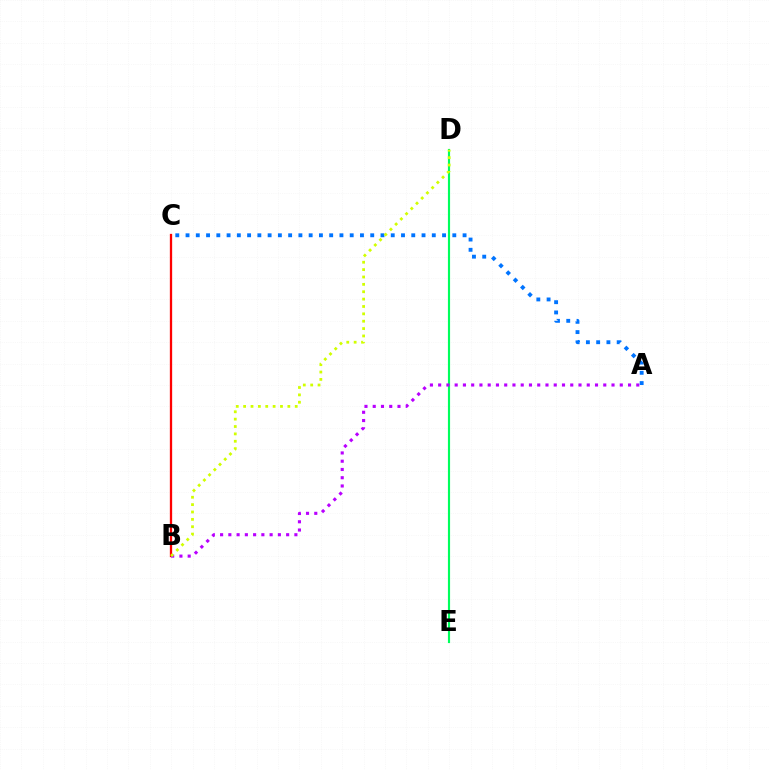{('D', 'E'): [{'color': '#00ff5c', 'line_style': 'solid', 'thickness': 1.55}], ('B', 'C'): [{'color': '#ff0000', 'line_style': 'solid', 'thickness': 1.65}], ('A', 'B'): [{'color': '#b900ff', 'line_style': 'dotted', 'thickness': 2.24}], ('A', 'C'): [{'color': '#0074ff', 'line_style': 'dotted', 'thickness': 2.79}], ('B', 'D'): [{'color': '#d1ff00', 'line_style': 'dotted', 'thickness': 2.0}]}